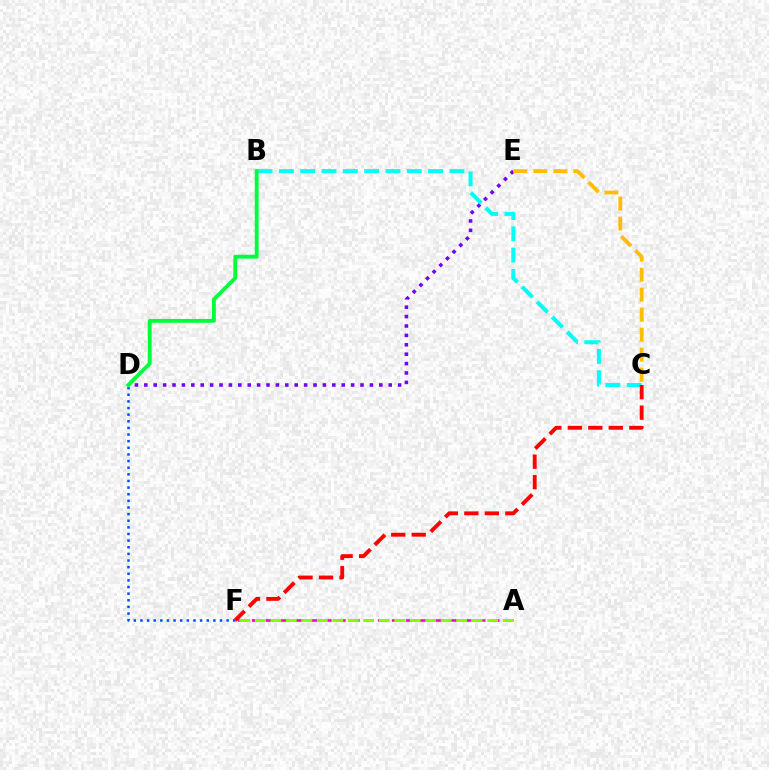{('D', 'E'): [{'color': '#7200ff', 'line_style': 'dotted', 'thickness': 2.55}], ('B', 'C'): [{'color': '#00fff6', 'line_style': 'dashed', 'thickness': 2.9}], ('D', 'F'): [{'color': '#004bff', 'line_style': 'dotted', 'thickness': 1.8}], ('A', 'F'): [{'color': '#ff00cf', 'line_style': 'dashed', 'thickness': 1.9}, {'color': '#84ff00', 'line_style': 'dashed', 'thickness': 2.1}], ('C', 'E'): [{'color': '#ffbd00', 'line_style': 'dashed', 'thickness': 2.72}], ('B', 'D'): [{'color': '#00ff39', 'line_style': 'solid', 'thickness': 2.77}], ('C', 'F'): [{'color': '#ff0000', 'line_style': 'dashed', 'thickness': 2.78}]}